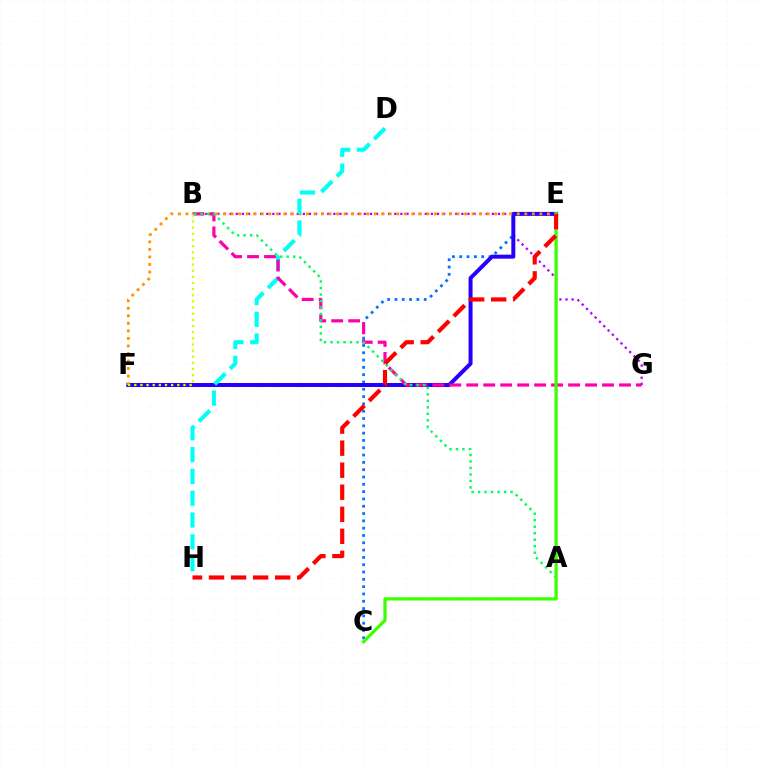{('C', 'E'): [{'color': '#0074ff', 'line_style': 'dotted', 'thickness': 1.99}, {'color': '#3dff00', 'line_style': 'solid', 'thickness': 2.36}], ('B', 'G'): [{'color': '#b900ff', 'line_style': 'dotted', 'thickness': 1.66}, {'color': '#ff00ac', 'line_style': 'dashed', 'thickness': 2.31}], ('E', 'F'): [{'color': '#2500ff', 'line_style': 'solid', 'thickness': 2.87}, {'color': '#ff9400', 'line_style': 'dotted', 'thickness': 2.05}], ('D', 'H'): [{'color': '#00fff6', 'line_style': 'dashed', 'thickness': 2.96}], ('A', 'B'): [{'color': '#00ff5c', 'line_style': 'dotted', 'thickness': 1.76}], ('B', 'F'): [{'color': '#d1ff00', 'line_style': 'dotted', 'thickness': 1.67}], ('E', 'H'): [{'color': '#ff0000', 'line_style': 'dashed', 'thickness': 3.0}]}